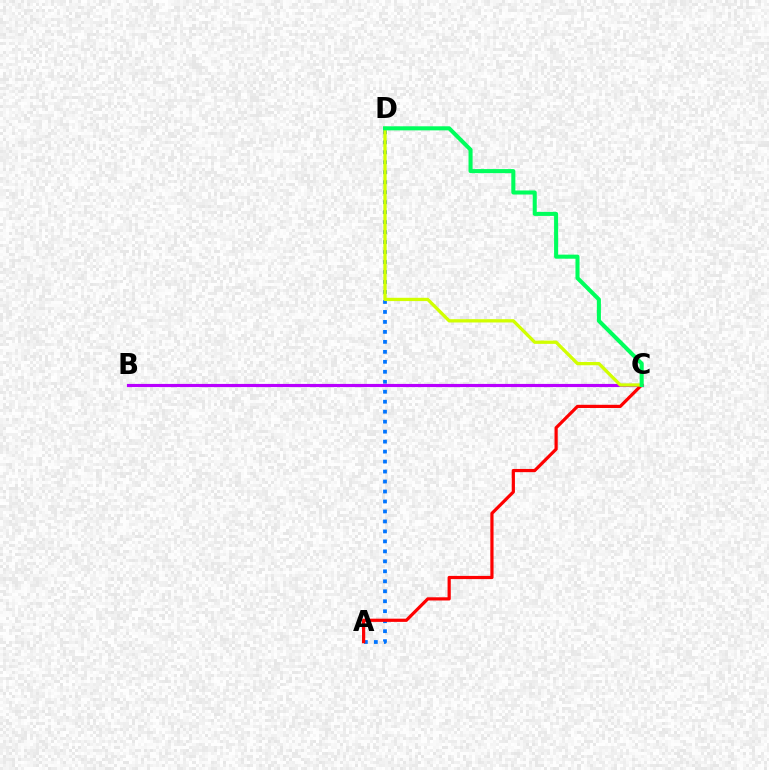{('A', 'D'): [{'color': '#0074ff', 'line_style': 'dotted', 'thickness': 2.71}], ('B', 'C'): [{'color': '#b900ff', 'line_style': 'solid', 'thickness': 2.27}], ('A', 'C'): [{'color': '#ff0000', 'line_style': 'solid', 'thickness': 2.3}], ('C', 'D'): [{'color': '#d1ff00', 'line_style': 'solid', 'thickness': 2.37}, {'color': '#00ff5c', 'line_style': 'solid', 'thickness': 2.92}]}